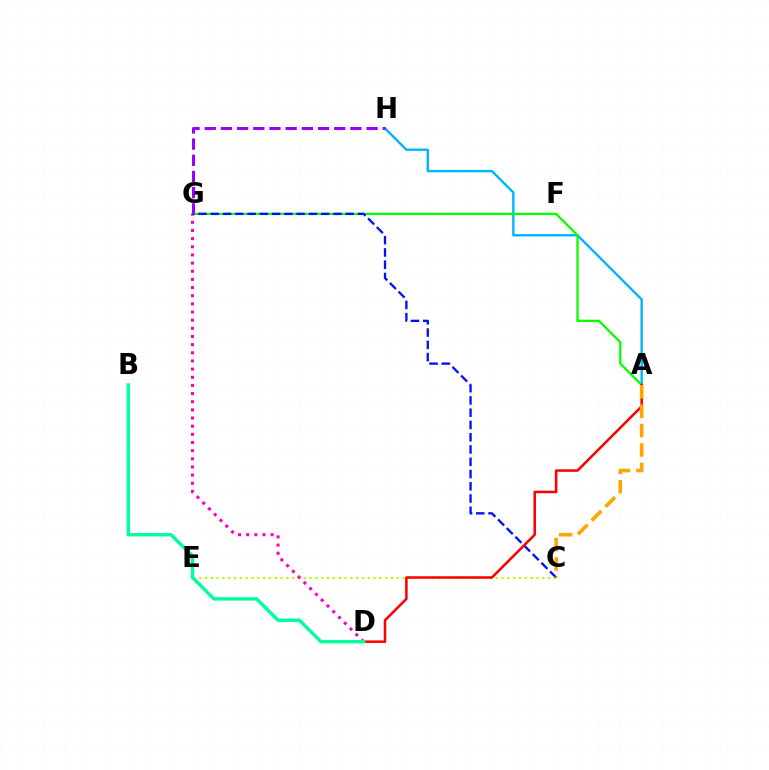{('A', 'H'): [{'color': '#00b5ff', 'line_style': 'solid', 'thickness': 1.71}], ('C', 'E'): [{'color': '#b3ff00', 'line_style': 'dotted', 'thickness': 1.58}], ('A', 'G'): [{'color': '#08ff00', 'line_style': 'solid', 'thickness': 1.66}], ('D', 'G'): [{'color': '#ff00bd', 'line_style': 'dotted', 'thickness': 2.22}], ('C', 'G'): [{'color': '#0010ff', 'line_style': 'dashed', 'thickness': 1.67}], ('A', 'D'): [{'color': '#ff0000', 'line_style': 'solid', 'thickness': 1.84}], ('A', 'C'): [{'color': '#ffa500', 'line_style': 'dashed', 'thickness': 2.63}], ('B', 'D'): [{'color': '#00ff9d', 'line_style': 'solid', 'thickness': 2.47}], ('G', 'H'): [{'color': '#9b00ff', 'line_style': 'dashed', 'thickness': 2.2}]}